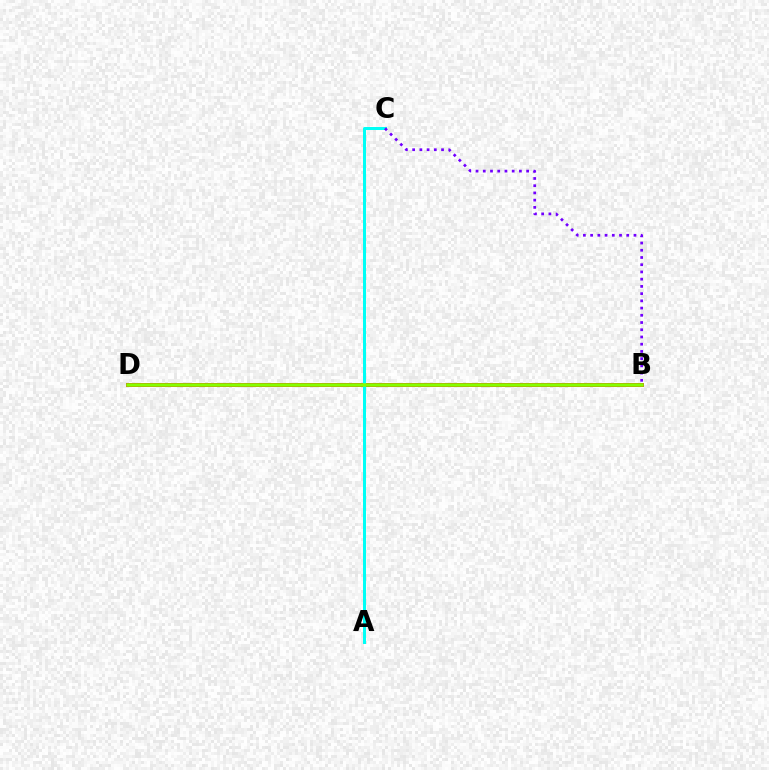{('B', 'D'): [{'color': '#ff0000', 'line_style': 'solid', 'thickness': 2.74}, {'color': '#84ff00', 'line_style': 'solid', 'thickness': 2.53}], ('A', 'C'): [{'color': '#00fff6', 'line_style': 'solid', 'thickness': 2.17}], ('B', 'C'): [{'color': '#7200ff', 'line_style': 'dotted', 'thickness': 1.96}]}